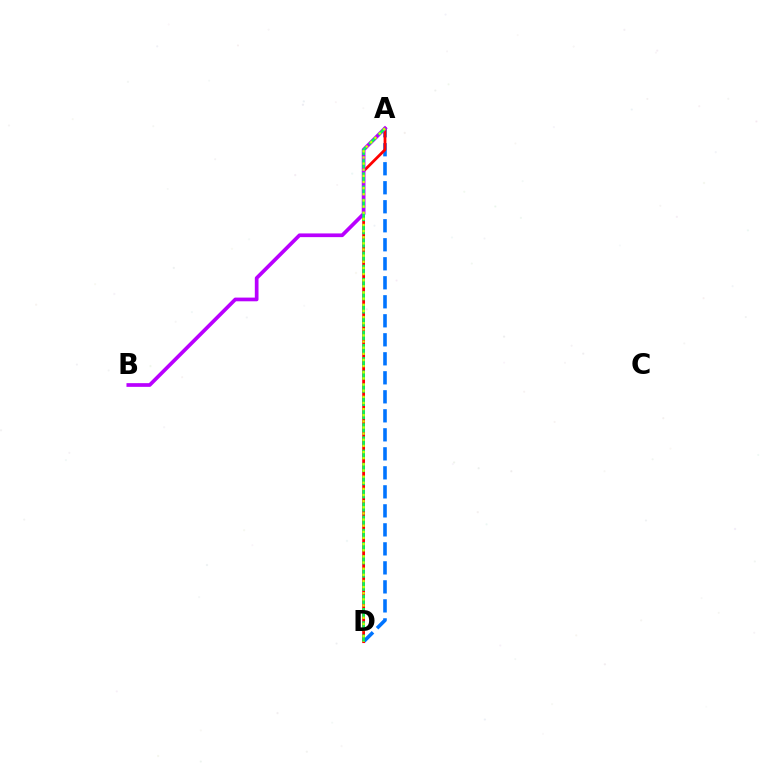{('A', 'D'): [{'color': '#0074ff', 'line_style': 'dashed', 'thickness': 2.58}, {'color': '#ff0000', 'line_style': 'solid', 'thickness': 2.0}, {'color': '#00ff5c', 'line_style': 'dashed', 'thickness': 1.79}, {'color': '#d1ff00', 'line_style': 'dotted', 'thickness': 1.67}], ('A', 'B'): [{'color': '#b900ff', 'line_style': 'solid', 'thickness': 2.66}]}